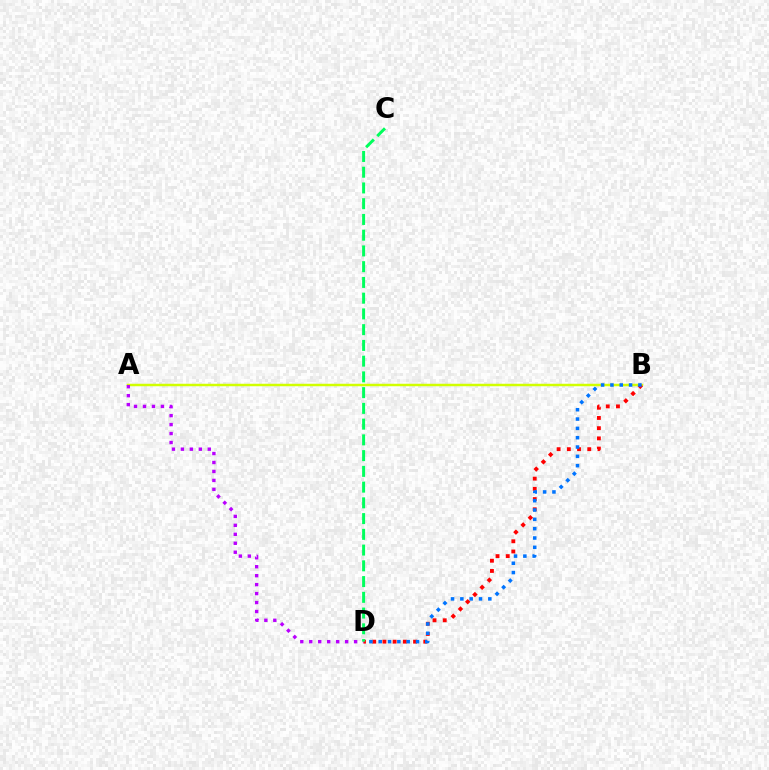{('A', 'B'): [{'color': '#d1ff00', 'line_style': 'solid', 'thickness': 1.78}], ('A', 'D'): [{'color': '#b900ff', 'line_style': 'dotted', 'thickness': 2.44}], ('B', 'D'): [{'color': '#ff0000', 'line_style': 'dotted', 'thickness': 2.77}, {'color': '#0074ff', 'line_style': 'dotted', 'thickness': 2.53}], ('C', 'D'): [{'color': '#00ff5c', 'line_style': 'dashed', 'thickness': 2.14}]}